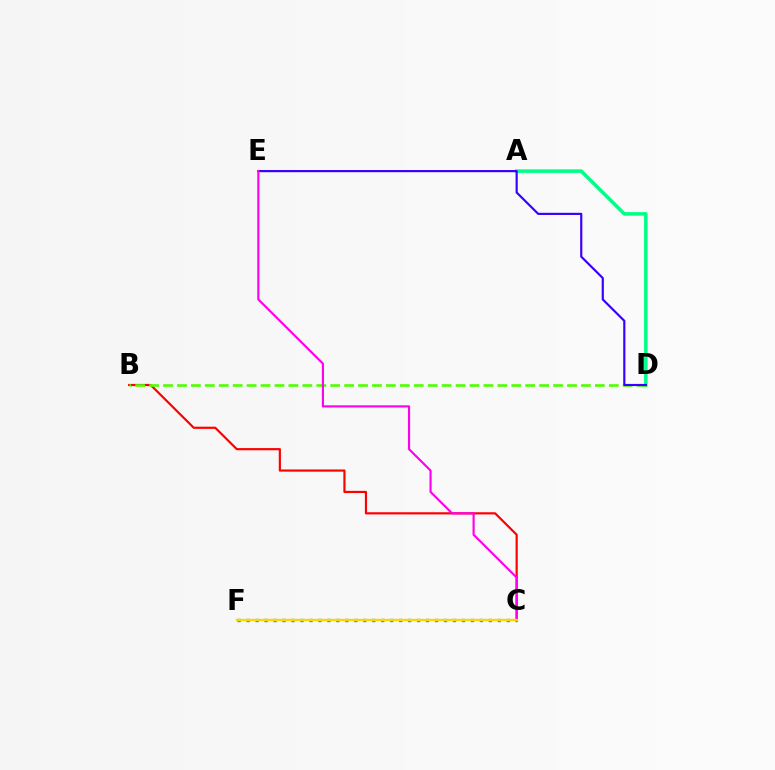{('A', 'D'): [{'color': '#00ff86', 'line_style': 'solid', 'thickness': 2.56}], ('C', 'F'): [{'color': '#009eff', 'line_style': 'dotted', 'thickness': 2.44}, {'color': '#ffd500', 'line_style': 'solid', 'thickness': 1.73}], ('B', 'C'): [{'color': '#ff0000', 'line_style': 'solid', 'thickness': 1.57}], ('B', 'D'): [{'color': '#4fff00', 'line_style': 'dashed', 'thickness': 1.89}], ('D', 'E'): [{'color': '#3700ff', 'line_style': 'solid', 'thickness': 1.56}], ('C', 'E'): [{'color': '#ff00ed', 'line_style': 'solid', 'thickness': 1.55}]}